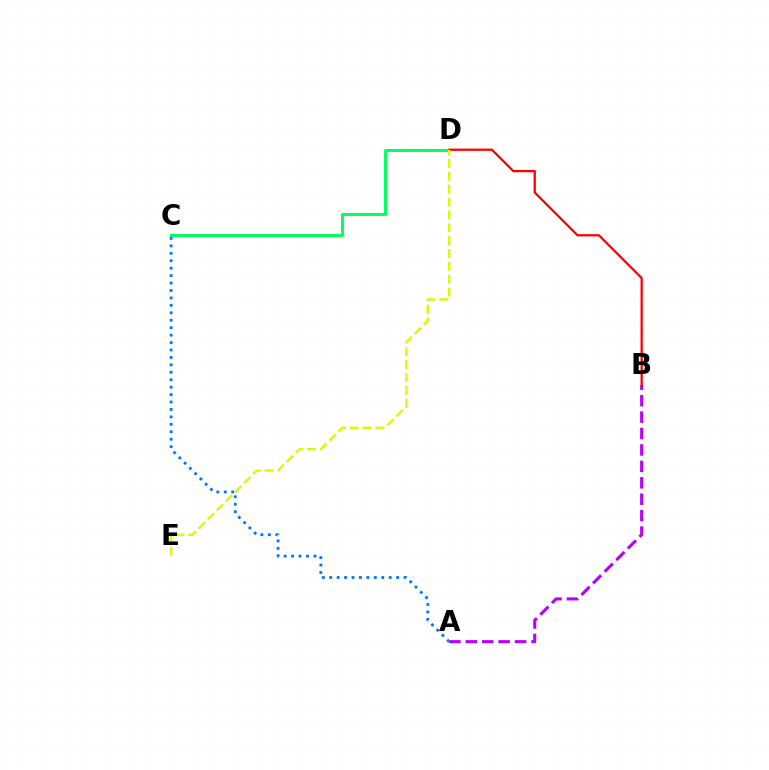{('C', 'D'): [{'color': '#00ff5c', 'line_style': 'solid', 'thickness': 2.11}], ('A', 'B'): [{'color': '#b900ff', 'line_style': 'dashed', 'thickness': 2.23}], ('B', 'D'): [{'color': '#ff0000', 'line_style': 'solid', 'thickness': 1.63}], ('D', 'E'): [{'color': '#d1ff00', 'line_style': 'dashed', 'thickness': 1.75}], ('A', 'C'): [{'color': '#0074ff', 'line_style': 'dotted', 'thickness': 2.02}]}